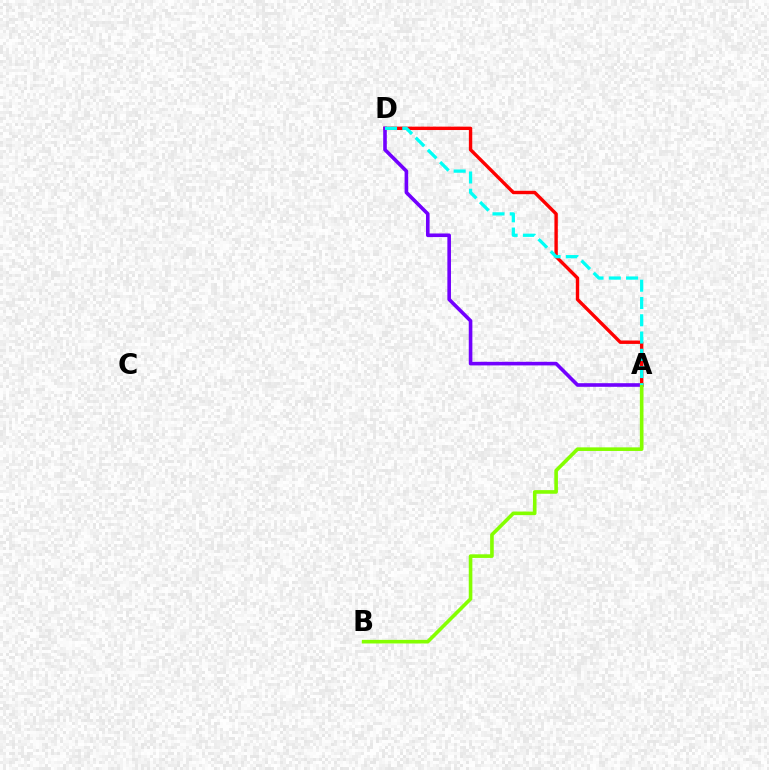{('A', 'D'): [{'color': '#ff0000', 'line_style': 'solid', 'thickness': 2.44}, {'color': '#7200ff', 'line_style': 'solid', 'thickness': 2.6}, {'color': '#00fff6', 'line_style': 'dashed', 'thickness': 2.35}], ('A', 'B'): [{'color': '#84ff00', 'line_style': 'solid', 'thickness': 2.6}]}